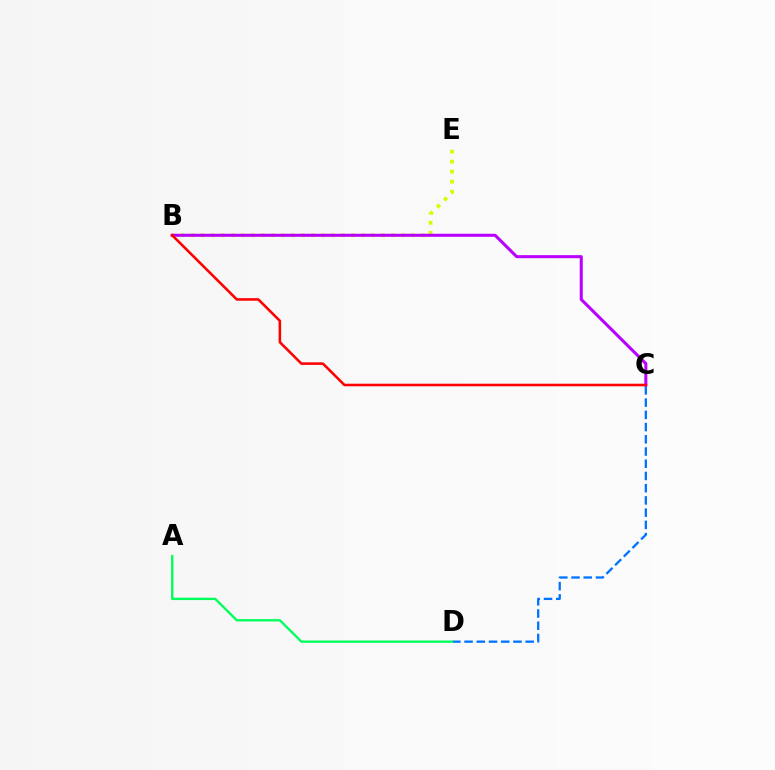{('B', 'E'): [{'color': '#d1ff00', 'line_style': 'dotted', 'thickness': 2.72}], ('C', 'D'): [{'color': '#0074ff', 'line_style': 'dashed', 'thickness': 1.66}], ('B', 'C'): [{'color': '#b900ff', 'line_style': 'solid', 'thickness': 2.2}, {'color': '#ff0000', 'line_style': 'solid', 'thickness': 1.84}], ('A', 'D'): [{'color': '#00ff5c', 'line_style': 'solid', 'thickness': 1.68}]}